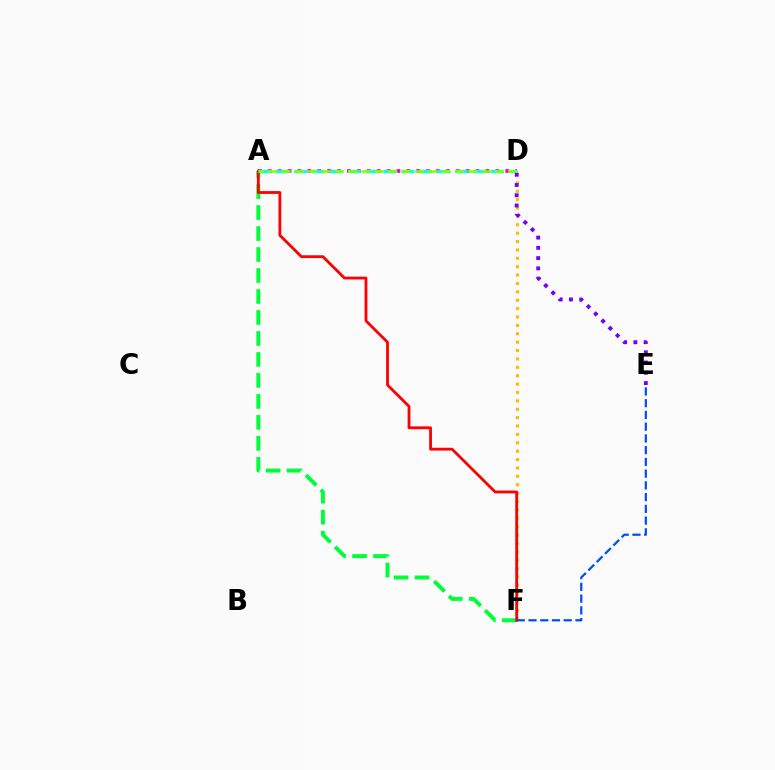{('A', 'D'): [{'color': '#ff00cf', 'line_style': 'dotted', 'thickness': 2.69}, {'color': '#00fff6', 'line_style': 'dashed', 'thickness': 2.43}, {'color': '#84ff00', 'line_style': 'dashed', 'thickness': 1.81}], ('A', 'F'): [{'color': '#00ff39', 'line_style': 'dashed', 'thickness': 2.85}, {'color': '#ff0000', 'line_style': 'solid', 'thickness': 2.02}], ('D', 'F'): [{'color': '#ffbd00', 'line_style': 'dotted', 'thickness': 2.28}], ('E', 'F'): [{'color': '#004bff', 'line_style': 'dashed', 'thickness': 1.59}], ('D', 'E'): [{'color': '#7200ff', 'line_style': 'dotted', 'thickness': 2.79}]}